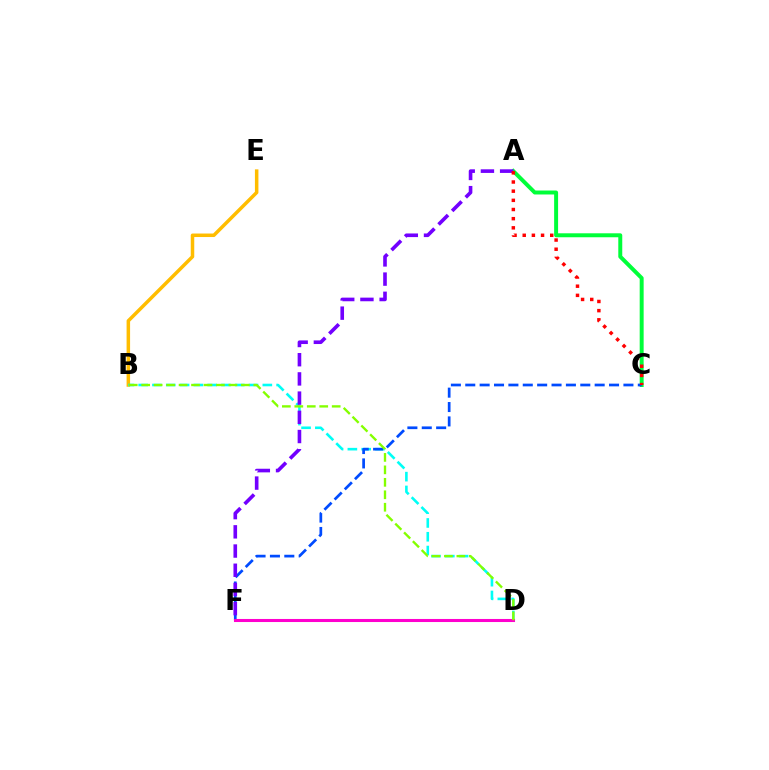{('A', 'C'): [{'color': '#00ff39', 'line_style': 'solid', 'thickness': 2.85}, {'color': '#ff0000', 'line_style': 'dotted', 'thickness': 2.49}], ('B', 'E'): [{'color': '#ffbd00', 'line_style': 'solid', 'thickness': 2.52}], ('B', 'D'): [{'color': '#00fff6', 'line_style': 'dashed', 'thickness': 1.87}, {'color': '#84ff00', 'line_style': 'dashed', 'thickness': 1.69}], ('C', 'F'): [{'color': '#004bff', 'line_style': 'dashed', 'thickness': 1.95}], ('A', 'F'): [{'color': '#7200ff', 'line_style': 'dashed', 'thickness': 2.61}], ('D', 'F'): [{'color': '#ff00cf', 'line_style': 'solid', 'thickness': 2.21}]}